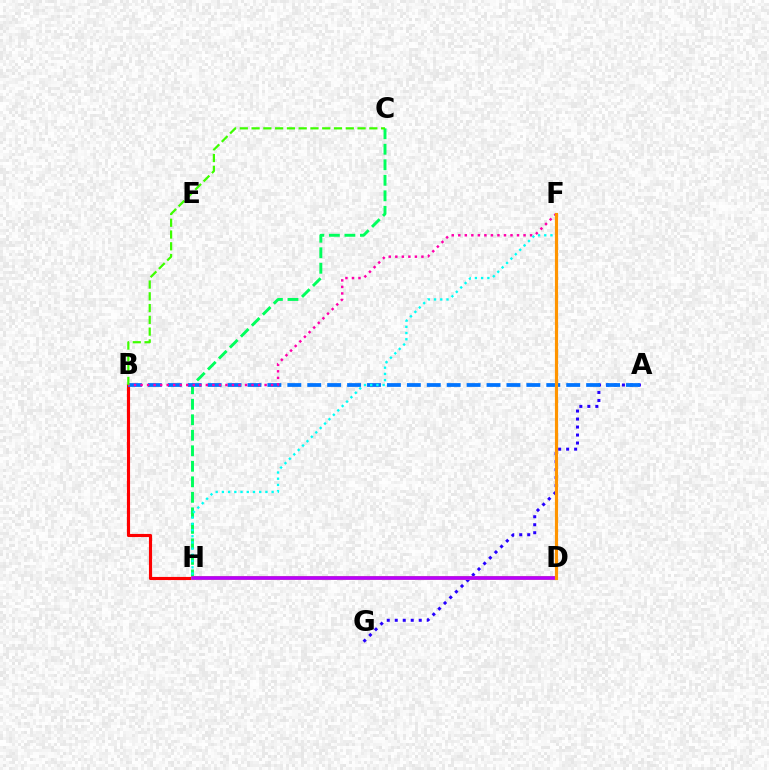{('B', 'H'): [{'color': '#ff0000', 'line_style': 'solid', 'thickness': 2.26}], ('C', 'H'): [{'color': '#00ff5c', 'line_style': 'dashed', 'thickness': 2.11}], ('A', 'G'): [{'color': '#2500ff', 'line_style': 'dotted', 'thickness': 2.17}], ('A', 'B'): [{'color': '#0074ff', 'line_style': 'dashed', 'thickness': 2.71}], ('B', 'F'): [{'color': '#ff00ac', 'line_style': 'dotted', 'thickness': 1.77}], ('F', 'H'): [{'color': '#00fff6', 'line_style': 'dotted', 'thickness': 1.69}], ('D', 'H'): [{'color': '#d1ff00', 'line_style': 'solid', 'thickness': 2.87}, {'color': '#b900ff', 'line_style': 'solid', 'thickness': 2.67}], ('B', 'C'): [{'color': '#3dff00', 'line_style': 'dashed', 'thickness': 1.6}], ('D', 'F'): [{'color': '#ff9400', 'line_style': 'solid', 'thickness': 2.28}]}